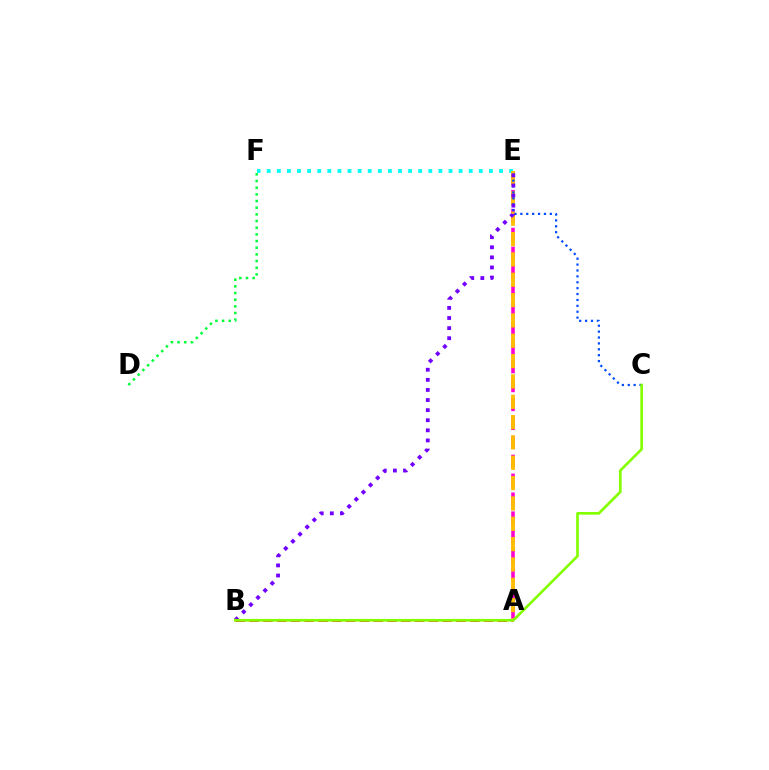{('A', 'E'): [{'color': '#ff00cf', 'line_style': 'dashed', 'thickness': 2.57}, {'color': '#ffbd00', 'line_style': 'dashed', 'thickness': 2.76}], ('D', 'F'): [{'color': '#00ff39', 'line_style': 'dotted', 'thickness': 1.81}], ('E', 'F'): [{'color': '#00fff6', 'line_style': 'dotted', 'thickness': 2.74}], ('C', 'E'): [{'color': '#004bff', 'line_style': 'dotted', 'thickness': 1.6}], ('B', 'E'): [{'color': '#7200ff', 'line_style': 'dotted', 'thickness': 2.74}], ('A', 'B'): [{'color': '#ff0000', 'line_style': 'dashed', 'thickness': 1.87}], ('B', 'C'): [{'color': '#84ff00', 'line_style': 'solid', 'thickness': 1.93}]}